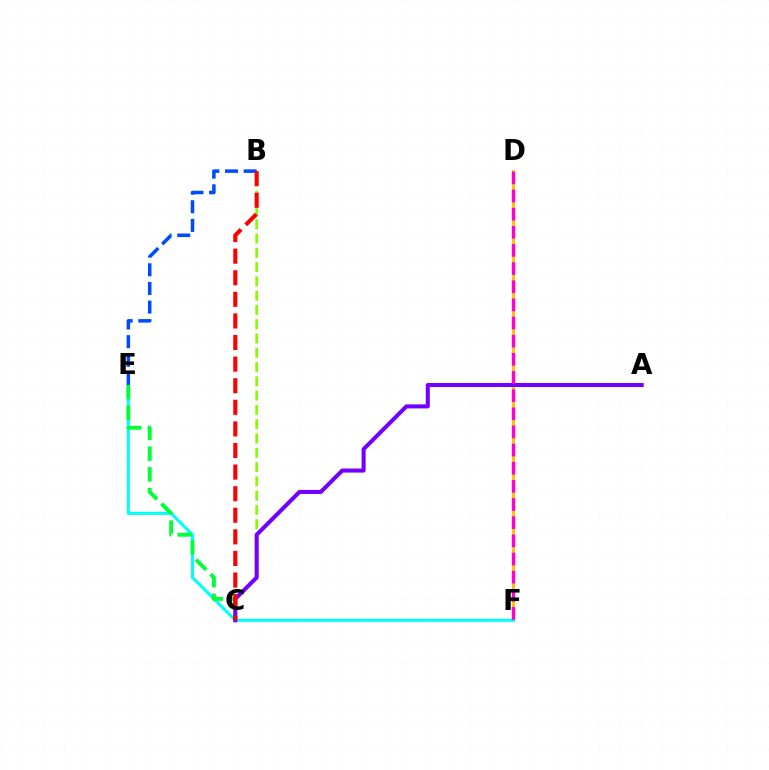{('D', 'F'): [{'color': '#ffbd00', 'line_style': 'solid', 'thickness': 2.04}, {'color': '#ff00cf', 'line_style': 'dashed', 'thickness': 2.47}], ('B', 'C'): [{'color': '#84ff00', 'line_style': 'dashed', 'thickness': 1.94}, {'color': '#ff0000', 'line_style': 'dashed', 'thickness': 2.93}], ('E', 'F'): [{'color': '#00fff6', 'line_style': 'solid', 'thickness': 2.2}], ('C', 'E'): [{'color': '#00ff39', 'line_style': 'dashed', 'thickness': 2.81}], ('A', 'C'): [{'color': '#7200ff', 'line_style': 'solid', 'thickness': 2.92}], ('B', 'E'): [{'color': '#004bff', 'line_style': 'dashed', 'thickness': 2.53}]}